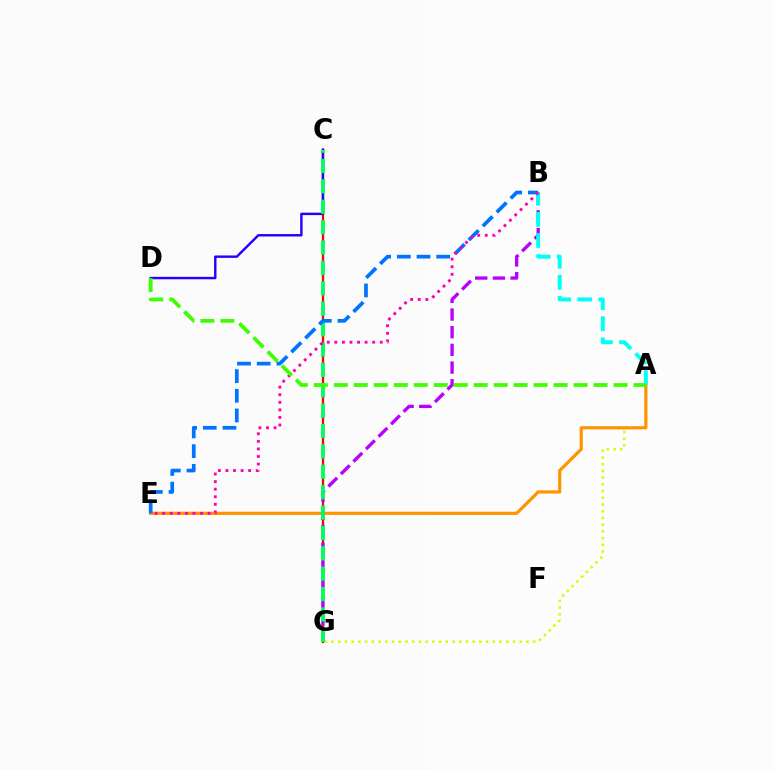{('A', 'G'): [{'color': '#d1ff00', 'line_style': 'dotted', 'thickness': 1.83}], ('C', 'G'): [{'color': '#ff0000', 'line_style': 'solid', 'thickness': 1.63}, {'color': '#00ff5c', 'line_style': 'dashed', 'thickness': 2.77}], ('C', 'D'): [{'color': '#2500ff', 'line_style': 'solid', 'thickness': 1.75}], ('A', 'E'): [{'color': '#ff9400', 'line_style': 'solid', 'thickness': 2.3}], ('B', 'G'): [{'color': '#b900ff', 'line_style': 'dashed', 'thickness': 2.4}], ('A', 'B'): [{'color': '#00fff6', 'line_style': 'dashed', 'thickness': 2.87}], ('B', 'E'): [{'color': '#0074ff', 'line_style': 'dashed', 'thickness': 2.67}, {'color': '#ff00ac', 'line_style': 'dotted', 'thickness': 2.06}], ('A', 'D'): [{'color': '#3dff00', 'line_style': 'dashed', 'thickness': 2.71}]}